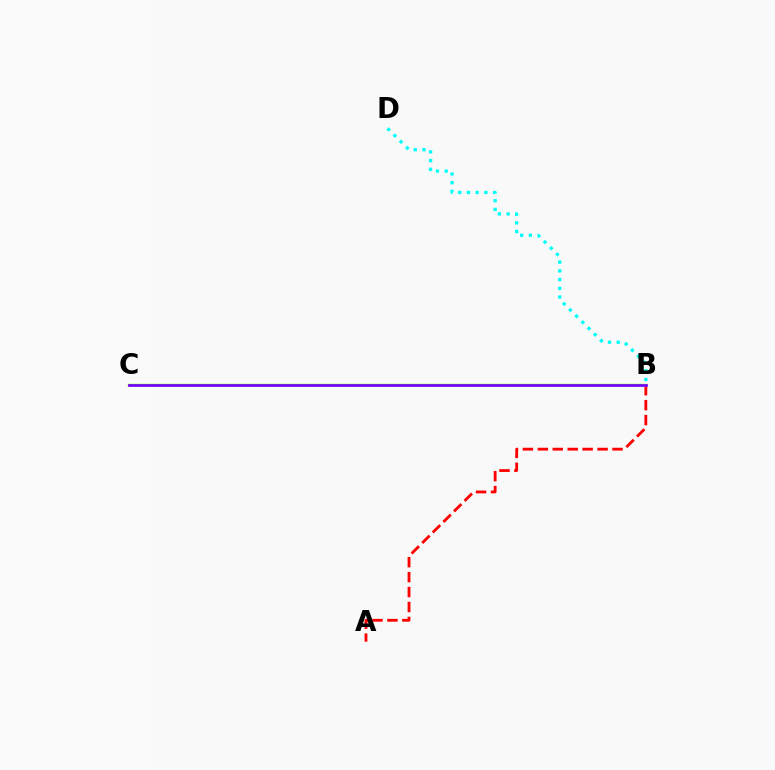{('A', 'B'): [{'color': '#ff0000', 'line_style': 'dashed', 'thickness': 2.03}], ('B', 'C'): [{'color': '#84ff00', 'line_style': 'solid', 'thickness': 1.72}, {'color': '#7200ff', 'line_style': 'solid', 'thickness': 1.95}], ('B', 'D'): [{'color': '#00fff6', 'line_style': 'dotted', 'thickness': 2.37}]}